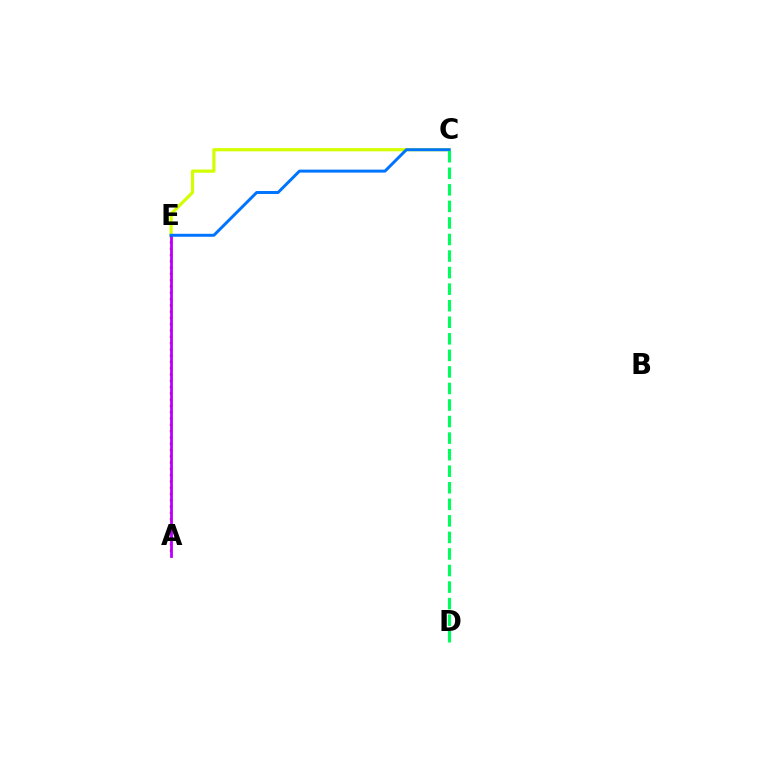{('C', 'E'): [{'color': '#d1ff00', 'line_style': 'solid', 'thickness': 2.3}, {'color': '#0074ff', 'line_style': 'solid', 'thickness': 2.14}], ('A', 'E'): [{'color': '#ff0000', 'line_style': 'dotted', 'thickness': 1.71}, {'color': '#b900ff', 'line_style': 'solid', 'thickness': 2.02}], ('C', 'D'): [{'color': '#00ff5c', 'line_style': 'dashed', 'thickness': 2.25}]}